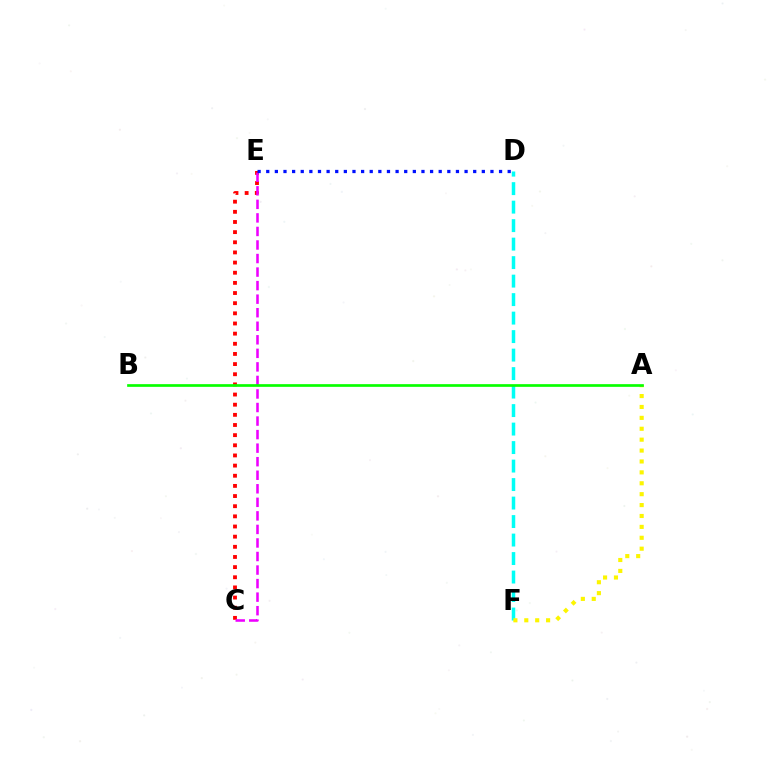{('C', 'E'): [{'color': '#ff0000', 'line_style': 'dotted', 'thickness': 2.76}, {'color': '#ee00ff', 'line_style': 'dashed', 'thickness': 1.84}], ('D', 'F'): [{'color': '#00fff6', 'line_style': 'dashed', 'thickness': 2.51}], ('A', 'F'): [{'color': '#fcf500', 'line_style': 'dotted', 'thickness': 2.96}], ('A', 'B'): [{'color': '#08ff00', 'line_style': 'solid', 'thickness': 1.93}], ('D', 'E'): [{'color': '#0010ff', 'line_style': 'dotted', 'thickness': 2.34}]}